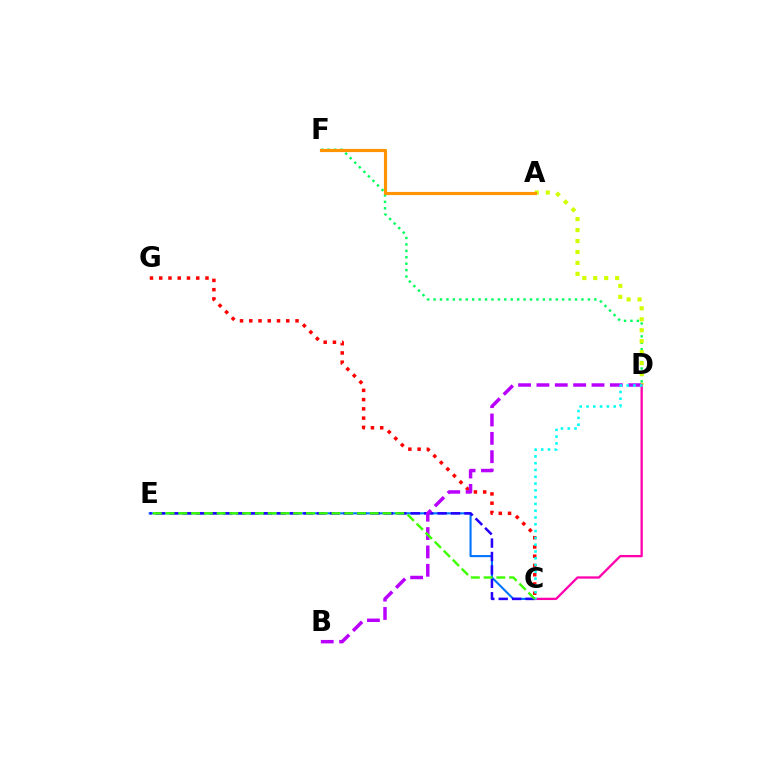{('C', 'G'): [{'color': '#ff0000', 'line_style': 'dotted', 'thickness': 2.51}], ('D', 'F'): [{'color': '#00ff5c', 'line_style': 'dotted', 'thickness': 1.75}], ('A', 'D'): [{'color': '#d1ff00', 'line_style': 'dotted', 'thickness': 2.98}], ('C', 'E'): [{'color': '#0074ff', 'line_style': 'solid', 'thickness': 1.52}, {'color': '#2500ff', 'line_style': 'dashed', 'thickness': 1.82}, {'color': '#3dff00', 'line_style': 'dashed', 'thickness': 1.73}], ('C', 'D'): [{'color': '#ff00ac', 'line_style': 'solid', 'thickness': 1.66}, {'color': '#00fff6', 'line_style': 'dotted', 'thickness': 1.85}], ('B', 'D'): [{'color': '#b900ff', 'line_style': 'dashed', 'thickness': 2.49}], ('A', 'F'): [{'color': '#ff9400', 'line_style': 'solid', 'thickness': 2.26}]}